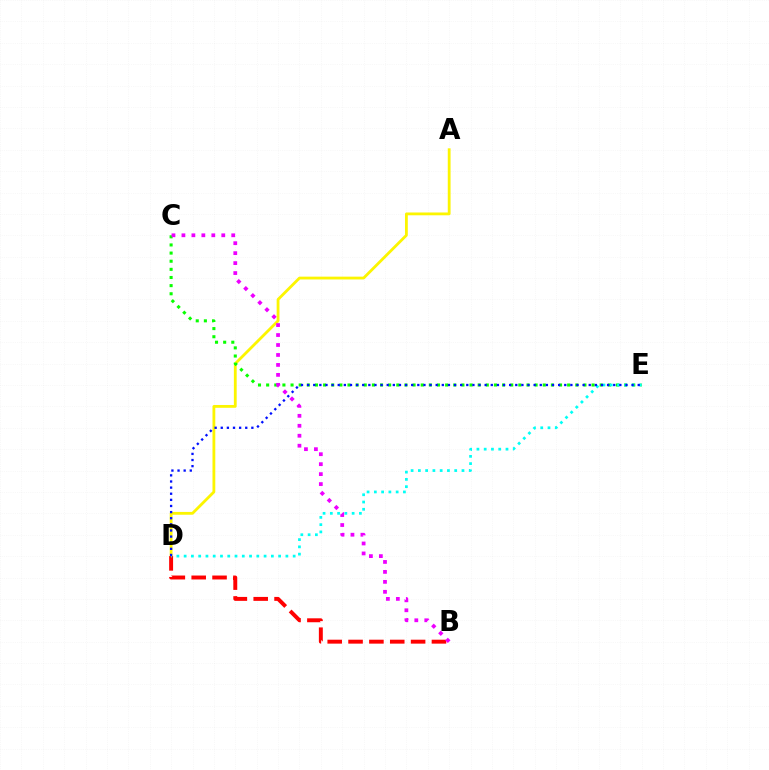{('A', 'D'): [{'color': '#fcf500', 'line_style': 'solid', 'thickness': 2.02}], ('C', 'E'): [{'color': '#08ff00', 'line_style': 'dotted', 'thickness': 2.21}], ('B', 'D'): [{'color': '#ff0000', 'line_style': 'dashed', 'thickness': 2.83}], ('D', 'E'): [{'color': '#00fff6', 'line_style': 'dotted', 'thickness': 1.97}, {'color': '#0010ff', 'line_style': 'dotted', 'thickness': 1.66}], ('B', 'C'): [{'color': '#ee00ff', 'line_style': 'dotted', 'thickness': 2.71}]}